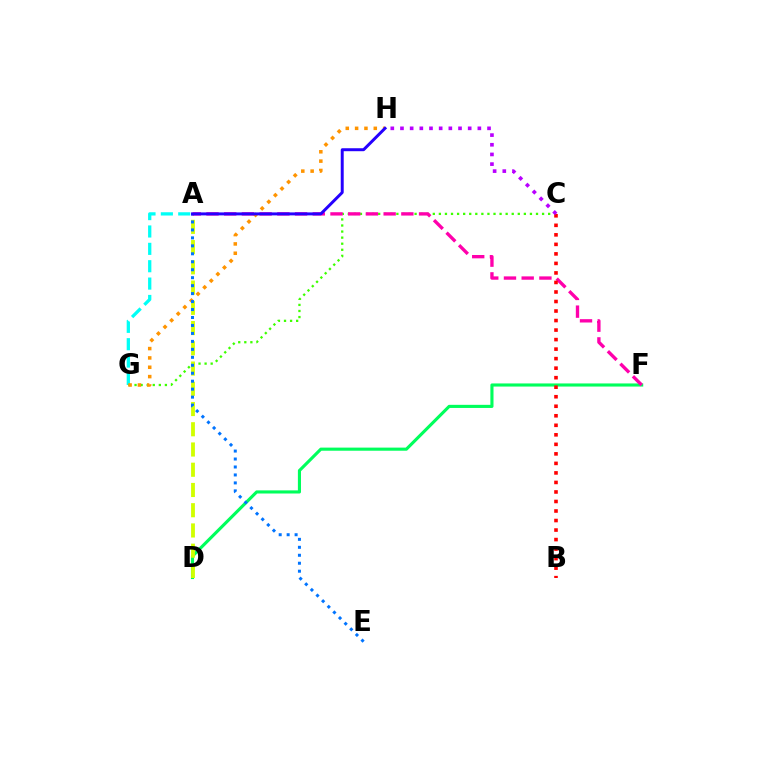{('A', 'G'): [{'color': '#00fff6', 'line_style': 'dashed', 'thickness': 2.36}], ('C', 'G'): [{'color': '#3dff00', 'line_style': 'dotted', 'thickness': 1.65}], ('D', 'F'): [{'color': '#00ff5c', 'line_style': 'solid', 'thickness': 2.24}], ('A', 'D'): [{'color': '#d1ff00', 'line_style': 'dashed', 'thickness': 2.75}], ('G', 'H'): [{'color': '#ff9400', 'line_style': 'dotted', 'thickness': 2.54}], ('A', 'E'): [{'color': '#0074ff', 'line_style': 'dotted', 'thickness': 2.16}], ('A', 'F'): [{'color': '#ff00ac', 'line_style': 'dashed', 'thickness': 2.41}], ('A', 'H'): [{'color': '#2500ff', 'line_style': 'solid', 'thickness': 2.13}], ('B', 'C'): [{'color': '#ff0000', 'line_style': 'dotted', 'thickness': 2.59}], ('C', 'H'): [{'color': '#b900ff', 'line_style': 'dotted', 'thickness': 2.63}]}